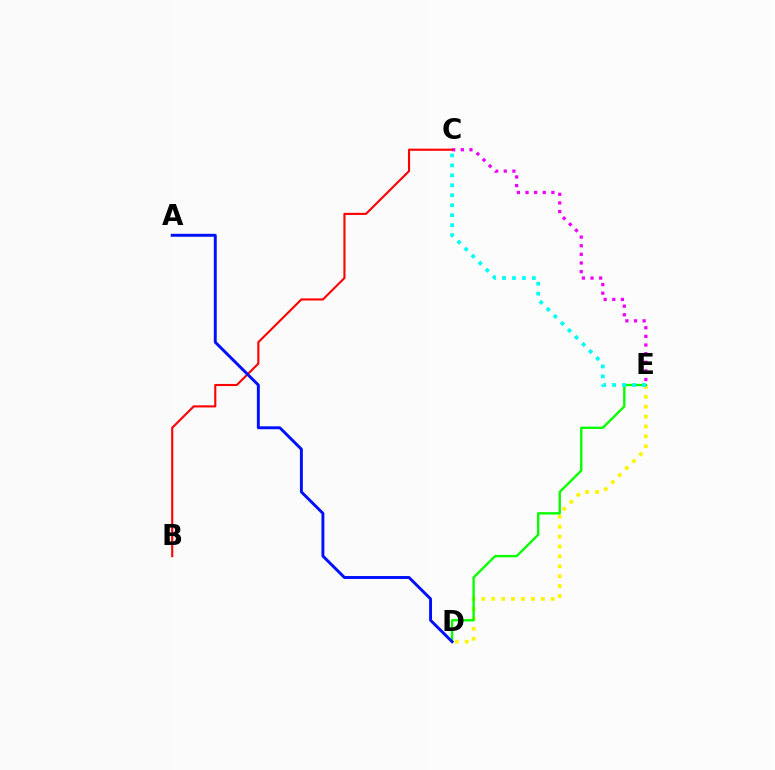{('D', 'E'): [{'color': '#fcf500', 'line_style': 'dotted', 'thickness': 2.69}, {'color': '#08ff00', 'line_style': 'solid', 'thickness': 1.71}], ('C', 'E'): [{'color': '#ee00ff', 'line_style': 'dotted', 'thickness': 2.34}, {'color': '#00fff6', 'line_style': 'dotted', 'thickness': 2.71}], ('B', 'C'): [{'color': '#ff0000', 'line_style': 'solid', 'thickness': 1.52}], ('A', 'D'): [{'color': '#0010ff', 'line_style': 'solid', 'thickness': 2.11}]}